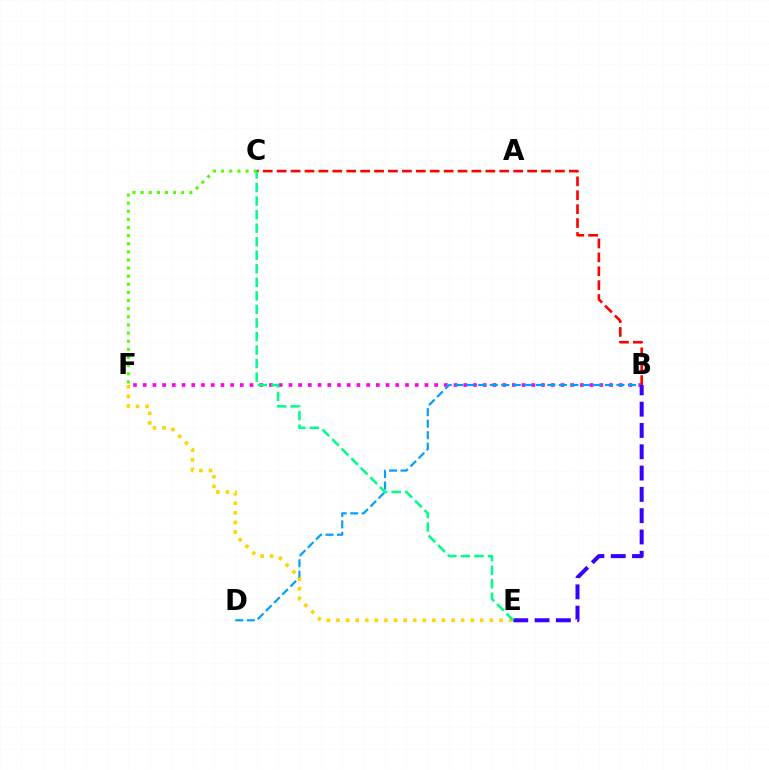{('B', 'F'): [{'color': '#ff00ed', 'line_style': 'dotted', 'thickness': 2.64}], ('C', 'F'): [{'color': '#4fff00', 'line_style': 'dotted', 'thickness': 2.21}], ('B', 'D'): [{'color': '#009eff', 'line_style': 'dashed', 'thickness': 1.56}], ('B', 'E'): [{'color': '#3700ff', 'line_style': 'dashed', 'thickness': 2.89}], ('B', 'C'): [{'color': '#ff0000', 'line_style': 'dashed', 'thickness': 1.89}], ('E', 'F'): [{'color': '#ffd500', 'line_style': 'dotted', 'thickness': 2.6}], ('C', 'E'): [{'color': '#00ff86', 'line_style': 'dashed', 'thickness': 1.84}]}